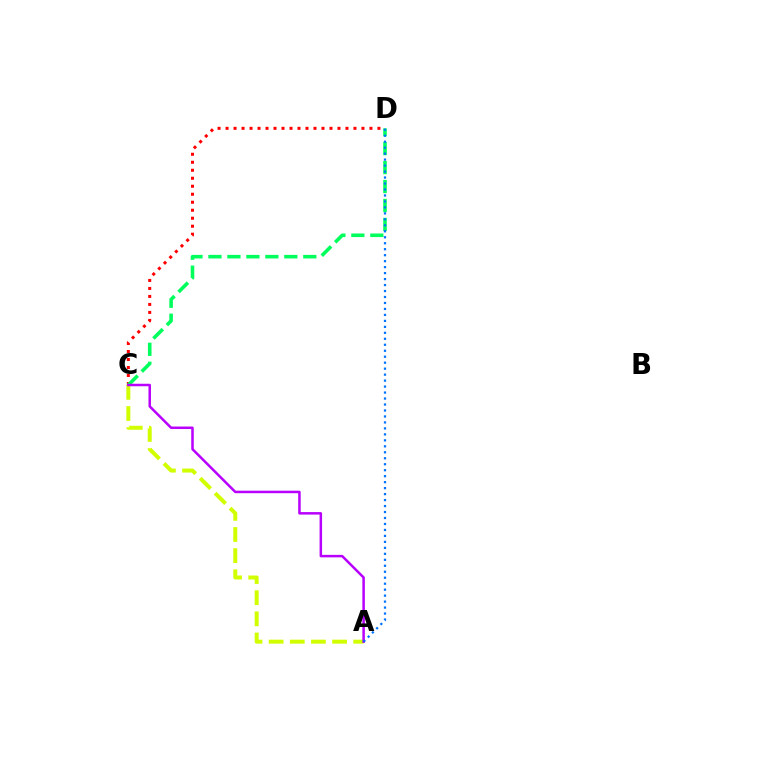{('C', 'D'): [{'color': '#ff0000', 'line_style': 'dotted', 'thickness': 2.17}, {'color': '#00ff5c', 'line_style': 'dashed', 'thickness': 2.58}], ('A', 'C'): [{'color': '#d1ff00', 'line_style': 'dashed', 'thickness': 2.87}, {'color': '#b900ff', 'line_style': 'solid', 'thickness': 1.8}], ('A', 'D'): [{'color': '#0074ff', 'line_style': 'dotted', 'thickness': 1.62}]}